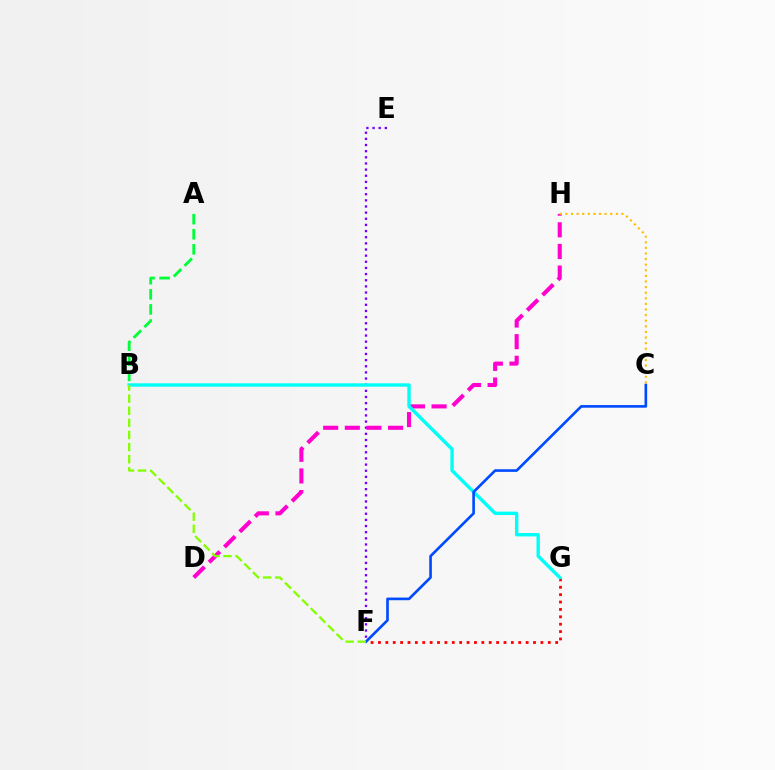{('E', 'F'): [{'color': '#7200ff', 'line_style': 'dotted', 'thickness': 1.67}], ('A', 'B'): [{'color': '#00ff39', 'line_style': 'dashed', 'thickness': 2.05}], ('F', 'G'): [{'color': '#ff0000', 'line_style': 'dotted', 'thickness': 2.01}], ('D', 'H'): [{'color': '#ff00cf', 'line_style': 'dashed', 'thickness': 2.94}], ('B', 'G'): [{'color': '#00fff6', 'line_style': 'solid', 'thickness': 2.45}], ('C', 'F'): [{'color': '#004bff', 'line_style': 'solid', 'thickness': 1.91}], ('C', 'H'): [{'color': '#ffbd00', 'line_style': 'dotted', 'thickness': 1.52}], ('B', 'F'): [{'color': '#84ff00', 'line_style': 'dashed', 'thickness': 1.65}]}